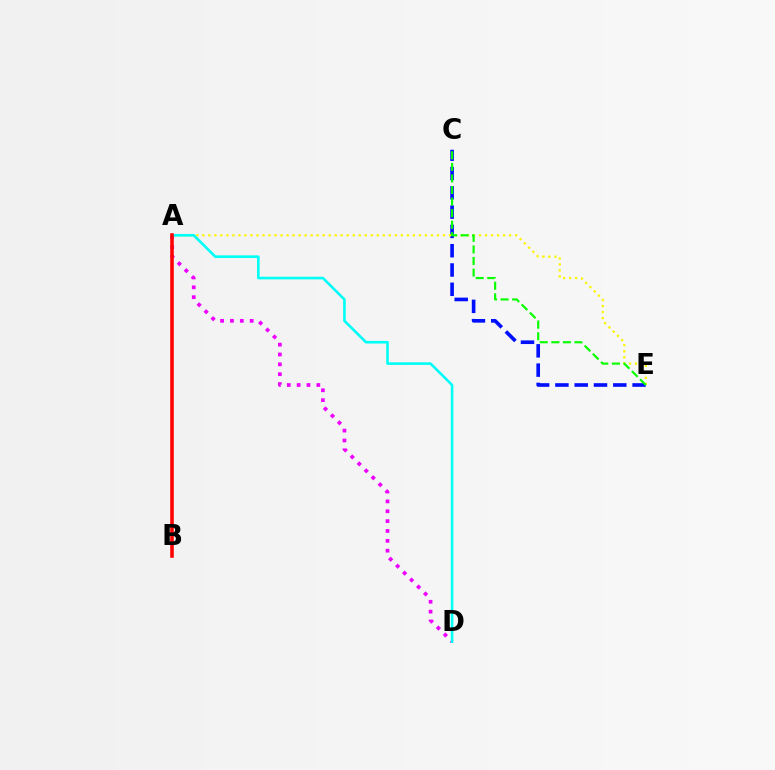{('C', 'E'): [{'color': '#0010ff', 'line_style': 'dashed', 'thickness': 2.62}, {'color': '#08ff00', 'line_style': 'dashed', 'thickness': 1.57}], ('A', 'E'): [{'color': '#fcf500', 'line_style': 'dotted', 'thickness': 1.63}], ('A', 'D'): [{'color': '#ee00ff', 'line_style': 'dotted', 'thickness': 2.68}, {'color': '#00fff6', 'line_style': 'solid', 'thickness': 1.88}], ('A', 'B'): [{'color': '#ff0000', 'line_style': 'solid', 'thickness': 2.55}]}